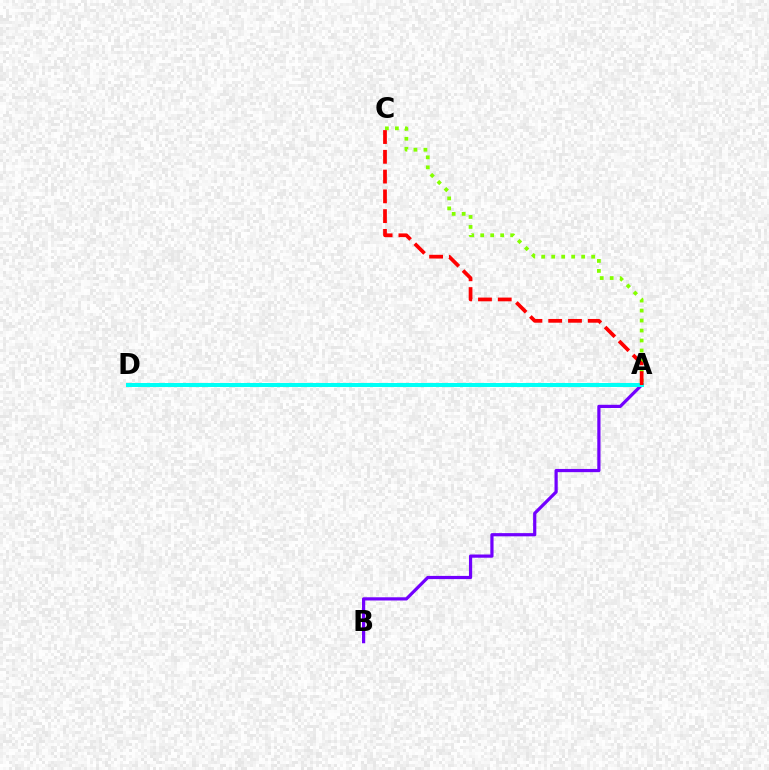{('A', 'B'): [{'color': '#7200ff', 'line_style': 'solid', 'thickness': 2.31}], ('A', 'D'): [{'color': '#00fff6', 'line_style': 'solid', 'thickness': 2.89}], ('A', 'C'): [{'color': '#84ff00', 'line_style': 'dotted', 'thickness': 2.71}, {'color': '#ff0000', 'line_style': 'dashed', 'thickness': 2.69}]}